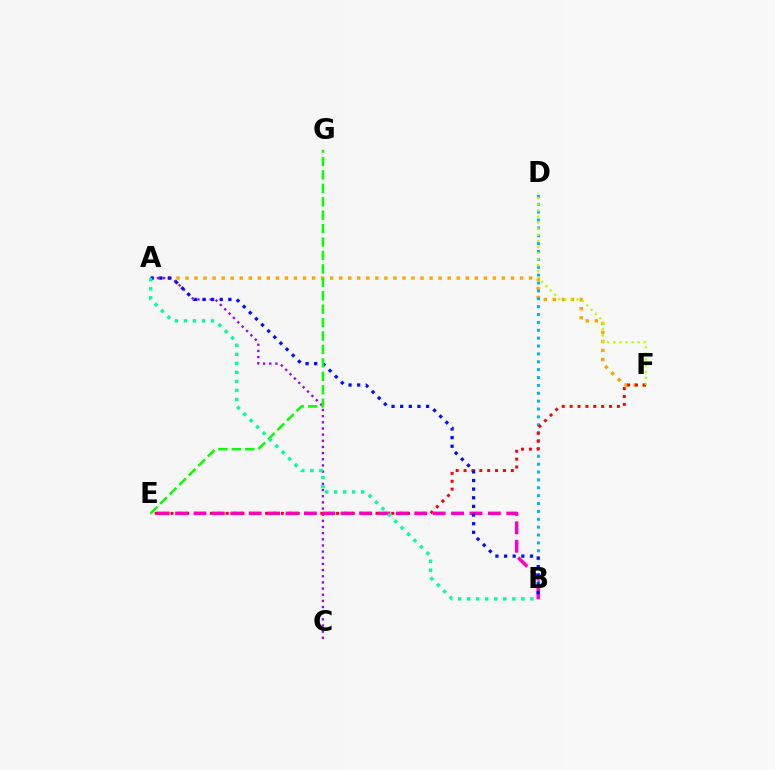{('A', 'F'): [{'color': '#ffa500', 'line_style': 'dotted', 'thickness': 2.46}], ('B', 'D'): [{'color': '#00b5ff', 'line_style': 'dotted', 'thickness': 2.14}], ('A', 'C'): [{'color': '#9b00ff', 'line_style': 'dotted', 'thickness': 1.67}], ('E', 'F'): [{'color': '#ff0000', 'line_style': 'dotted', 'thickness': 2.14}], ('B', 'E'): [{'color': '#ff00bd', 'line_style': 'dashed', 'thickness': 2.5}], ('D', 'F'): [{'color': '#b3ff00', 'line_style': 'dotted', 'thickness': 1.66}], ('A', 'B'): [{'color': '#0010ff', 'line_style': 'dotted', 'thickness': 2.35}, {'color': '#00ff9d', 'line_style': 'dotted', 'thickness': 2.45}], ('E', 'G'): [{'color': '#08ff00', 'line_style': 'dashed', 'thickness': 1.82}]}